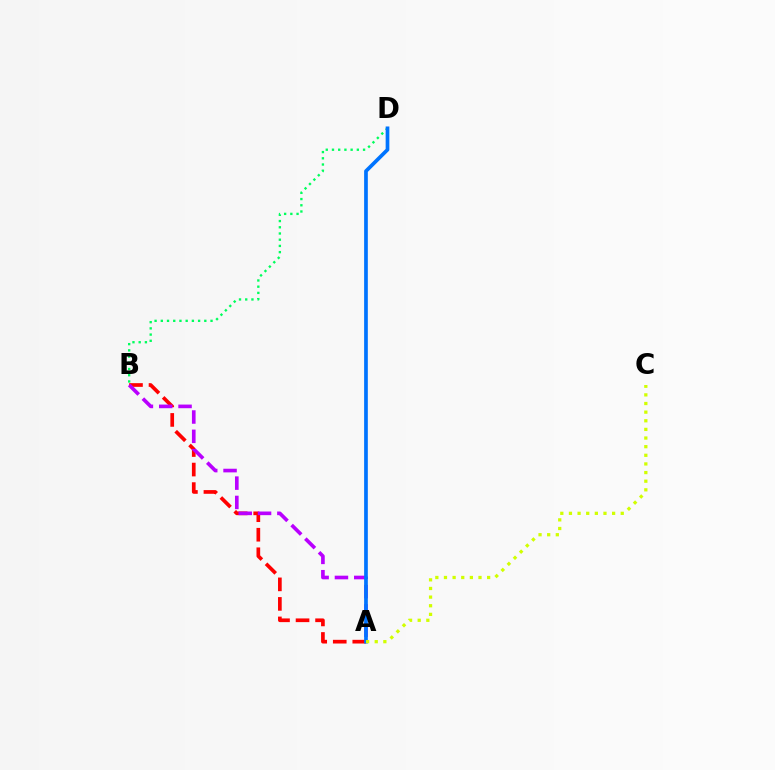{('A', 'B'): [{'color': '#ff0000', 'line_style': 'dashed', 'thickness': 2.65}, {'color': '#b900ff', 'line_style': 'dashed', 'thickness': 2.62}], ('B', 'D'): [{'color': '#00ff5c', 'line_style': 'dotted', 'thickness': 1.69}], ('A', 'D'): [{'color': '#0074ff', 'line_style': 'solid', 'thickness': 2.66}], ('A', 'C'): [{'color': '#d1ff00', 'line_style': 'dotted', 'thickness': 2.35}]}